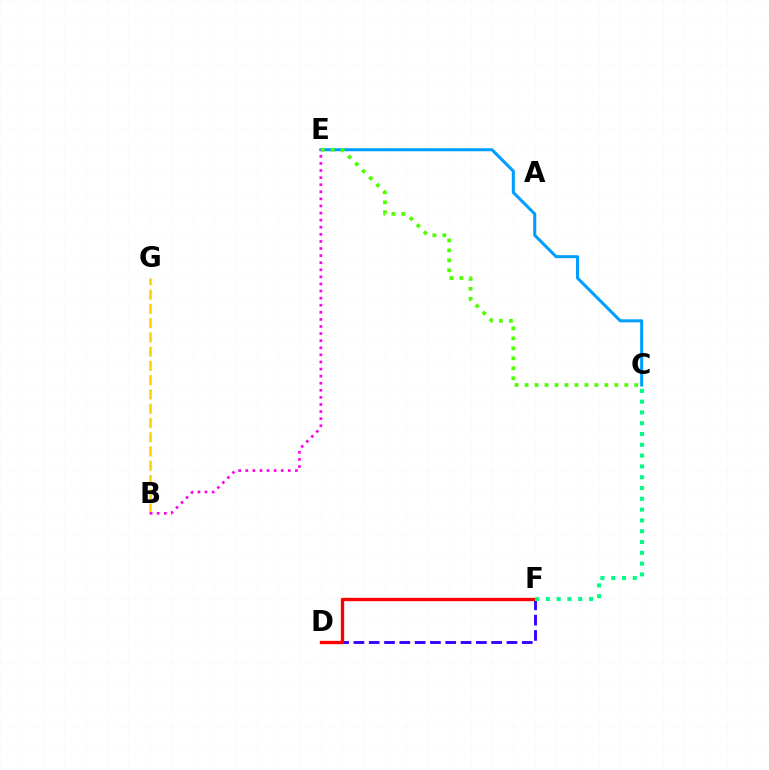{('C', 'E'): [{'color': '#009eff', 'line_style': 'solid', 'thickness': 2.19}, {'color': '#4fff00', 'line_style': 'dotted', 'thickness': 2.71}], ('D', 'F'): [{'color': '#3700ff', 'line_style': 'dashed', 'thickness': 2.08}, {'color': '#ff0000', 'line_style': 'solid', 'thickness': 2.4}], ('B', 'G'): [{'color': '#ffd500', 'line_style': 'dashed', 'thickness': 1.94}], ('B', 'E'): [{'color': '#ff00ed', 'line_style': 'dotted', 'thickness': 1.93}], ('C', 'F'): [{'color': '#00ff86', 'line_style': 'dotted', 'thickness': 2.93}]}